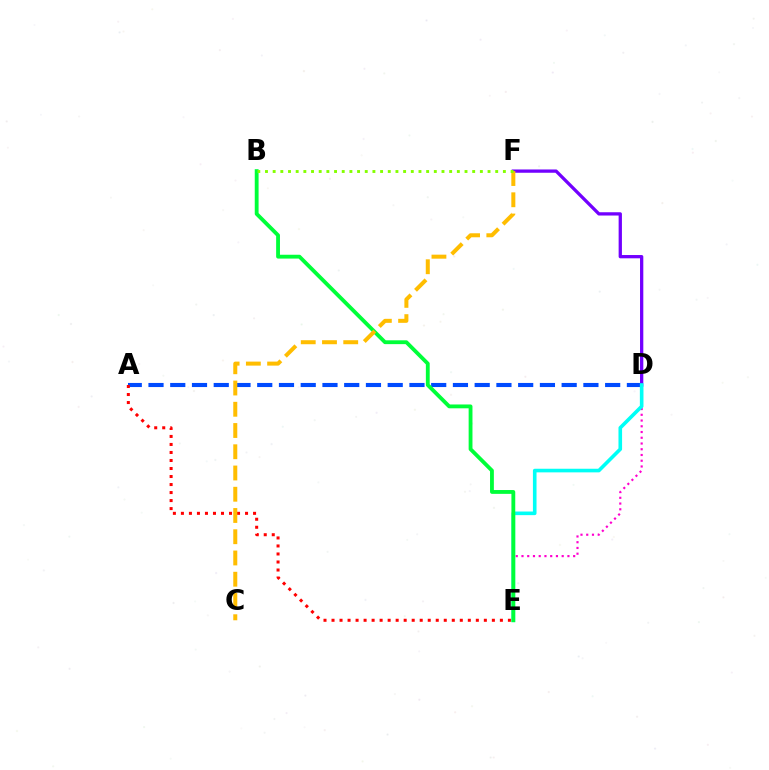{('A', 'D'): [{'color': '#004bff', 'line_style': 'dashed', 'thickness': 2.95}], ('D', 'F'): [{'color': '#7200ff', 'line_style': 'solid', 'thickness': 2.37}], ('D', 'E'): [{'color': '#ff00cf', 'line_style': 'dotted', 'thickness': 1.56}, {'color': '#00fff6', 'line_style': 'solid', 'thickness': 2.6}], ('A', 'E'): [{'color': '#ff0000', 'line_style': 'dotted', 'thickness': 2.18}], ('B', 'E'): [{'color': '#00ff39', 'line_style': 'solid', 'thickness': 2.76}], ('C', 'F'): [{'color': '#ffbd00', 'line_style': 'dashed', 'thickness': 2.89}], ('B', 'F'): [{'color': '#84ff00', 'line_style': 'dotted', 'thickness': 2.09}]}